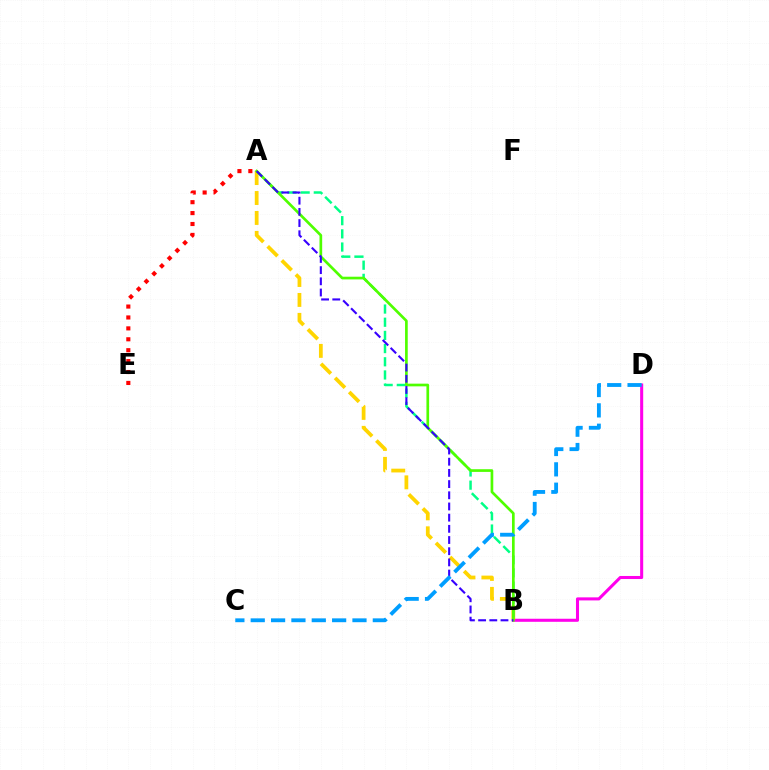{('B', 'D'): [{'color': '#ff00ed', 'line_style': 'solid', 'thickness': 2.2}], ('A', 'B'): [{'color': '#ffd500', 'line_style': 'dashed', 'thickness': 2.71}, {'color': '#00ff86', 'line_style': 'dashed', 'thickness': 1.79}, {'color': '#4fff00', 'line_style': 'solid', 'thickness': 1.93}, {'color': '#3700ff', 'line_style': 'dashed', 'thickness': 1.52}], ('A', 'E'): [{'color': '#ff0000', 'line_style': 'dotted', 'thickness': 2.96}], ('C', 'D'): [{'color': '#009eff', 'line_style': 'dashed', 'thickness': 2.76}]}